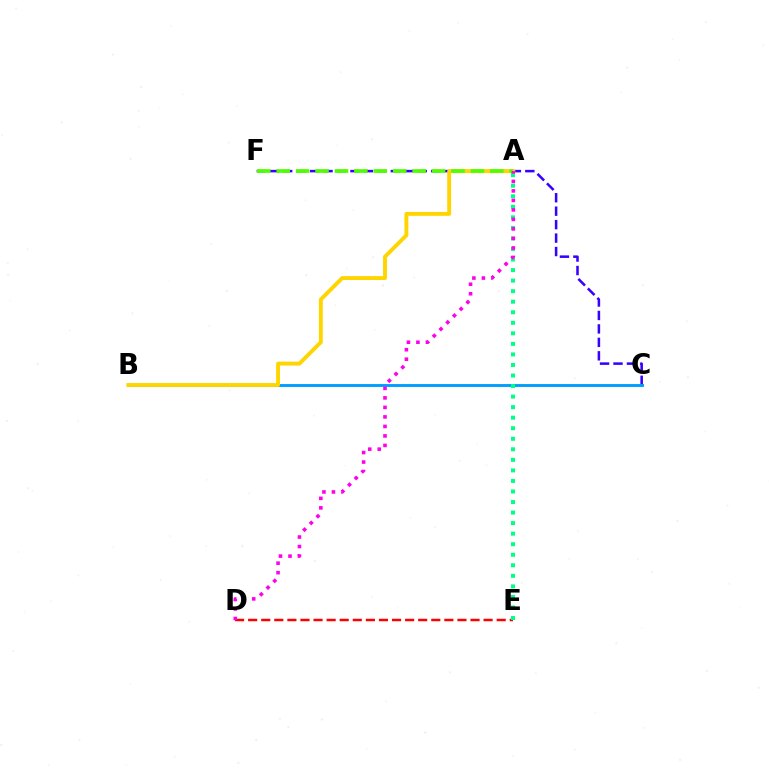{('C', 'F'): [{'color': '#3700ff', 'line_style': 'dashed', 'thickness': 1.83}], ('B', 'C'): [{'color': '#009eff', 'line_style': 'solid', 'thickness': 2.09}], ('A', 'B'): [{'color': '#ffd500', 'line_style': 'solid', 'thickness': 2.8}], ('D', 'E'): [{'color': '#ff0000', 'line_style': 'dashed', 'thickness': 1.78}], ('A', 'E'): [{'color': '#00ff86', 'line_style': 'dotted', 'thickness': 2.86}], ('A', 'F'): [{'color': '#4fff00', 'line_style': 'dashed', 'thickness': 2.64}], ('A', 'D'): [{'color': '#ff00ed', 'line_style': 'dotted', 'thickness': 2.58}]}